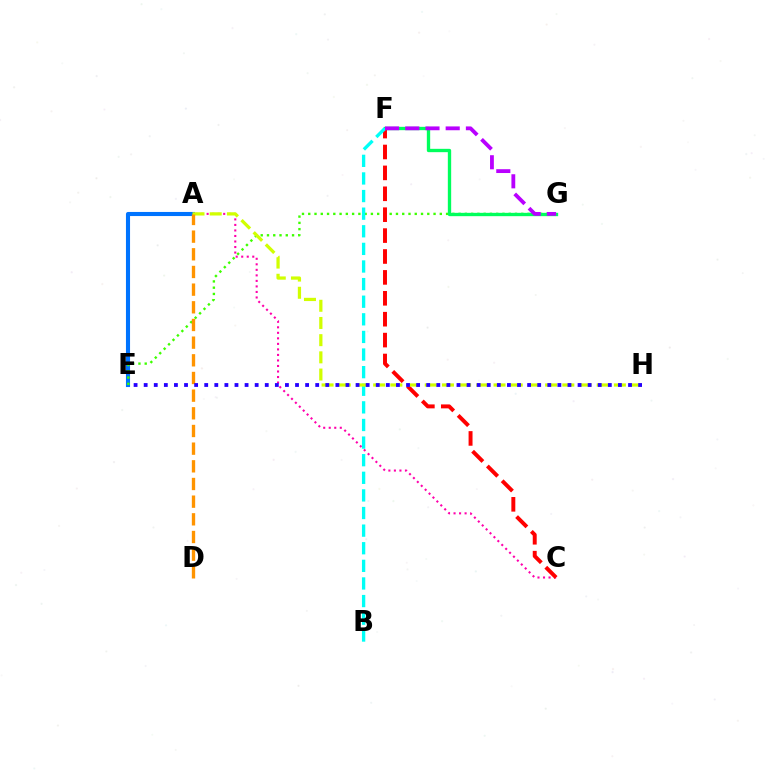{('A', 'E'): [{'color': '#0074ff', 'line_style': 'solid', 'thickness': 2.95}], ('A', 'C'): [{'color': '#ff00ac', 'line_style': 'dotted', 'thickness': 1.5}], ('E', 'G'): [{'color': '#3dff00', 'line_style': 'dotted', 'thickness': 1.7}], ('F', 'G'): [{'color': '#00ff5c', 'line_style': 'solid', 'thickness': 2.4}, {'color': '#b900ff', 'line_style': 'dashed', 'thickness': 2.75}], ('C', 'F'): [{'color': '#ff0000', 'line_style': 'dashed', 'thickness': 2.84}], ('B', 'F'): [{'color': '#00fff6', 'line_style': 'dashed', 'thickness': 2.39}], ('A', 'H'): [{'color': '#d1ff00', 'line_style': 'dashed', 'thickness': 2.34}], ('A', 'D'): [{'color': '#ff9400', 'line_style': 'dashed', 'thickness': 2.4}], ('E', 'H'): [{'color': '#2500ff', 'line_style': 'dotted', 'thickness': 2.74}]}